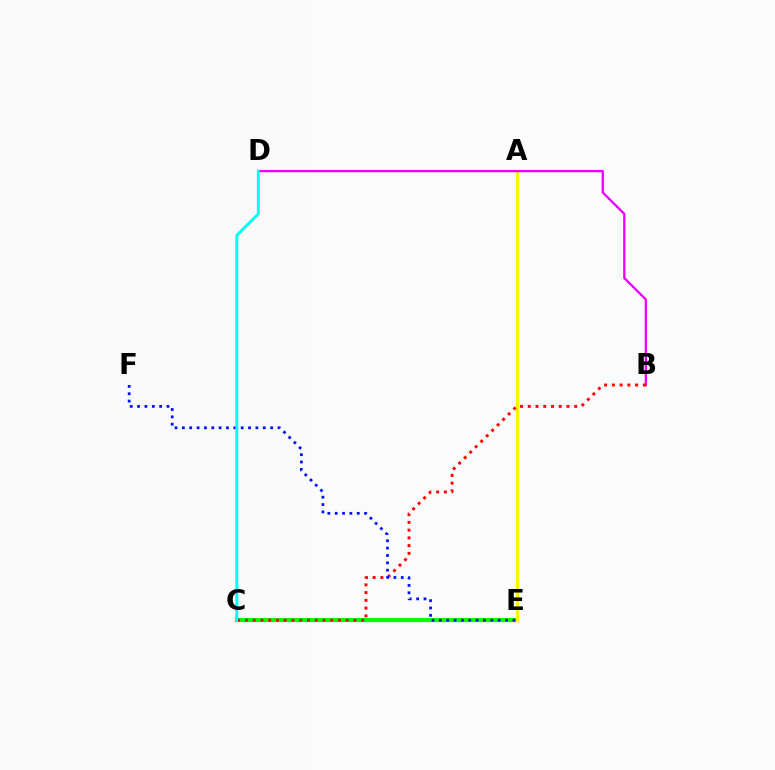{('C', 'E'): [{'color': '#08ff00', 'line_style': 'solid', 'thickness': 3.0}], ('A', 'E'): [{'color': '#fcf500', 'line_style': 'solid', 'thickness': 2.16}], ('B', 'D'): [{'color': '#ee00ff', 'line_style': 'solid', 'thickness': 1.66}], ('B', 'C'): [{'color': '#ff0000', 'line_style': 'dotted', 'thickness': 2.1}], ('E', 'F'): [{'color': '#0010ff', 'line_style': 'dotted', 'thickness': 2.0}], ('C', 'D'): [{'color': '#00fff6', 'line_style': 'solid', 'thickness': 2.09}]}